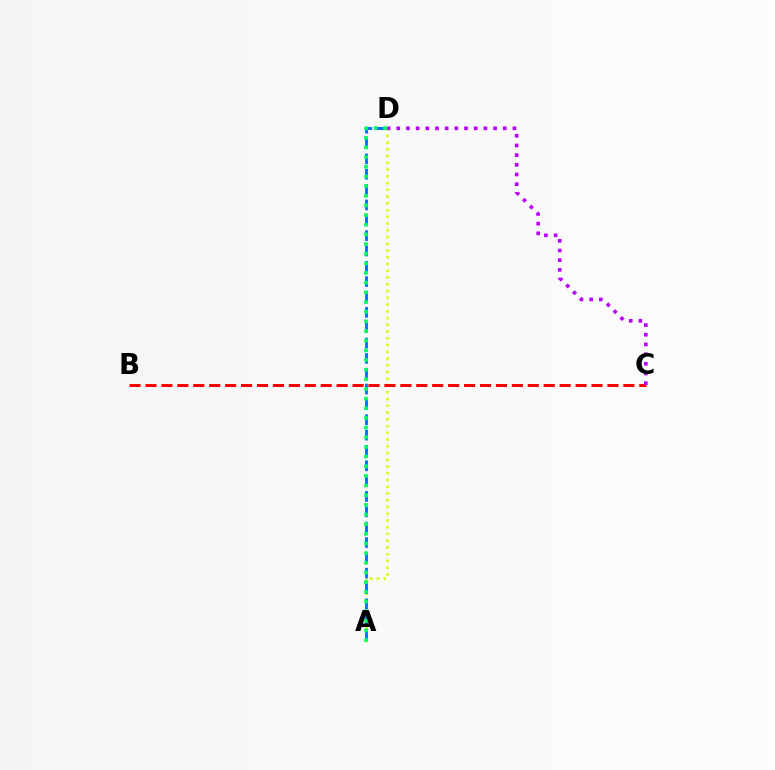{('A', 'D'): [{'color': '#d1ff00', 'line_style': 'dotted', 'thickness': 1.83}, {'color': '#0074ff', 'line_style': 'dashed', 'thickness': 2.08}, {'color': '#00ff5c', 'line_style': 'dotted', 'thickness': 2.62}], ('B', 'C'): [{'color': '#ff0000', 'line_style': 'dashed', 'thickness': 2.16}], ('C', 'D'): [{'color': '#b900ff', 'line_style': 'dotted', 'thickness': 2.63}]}